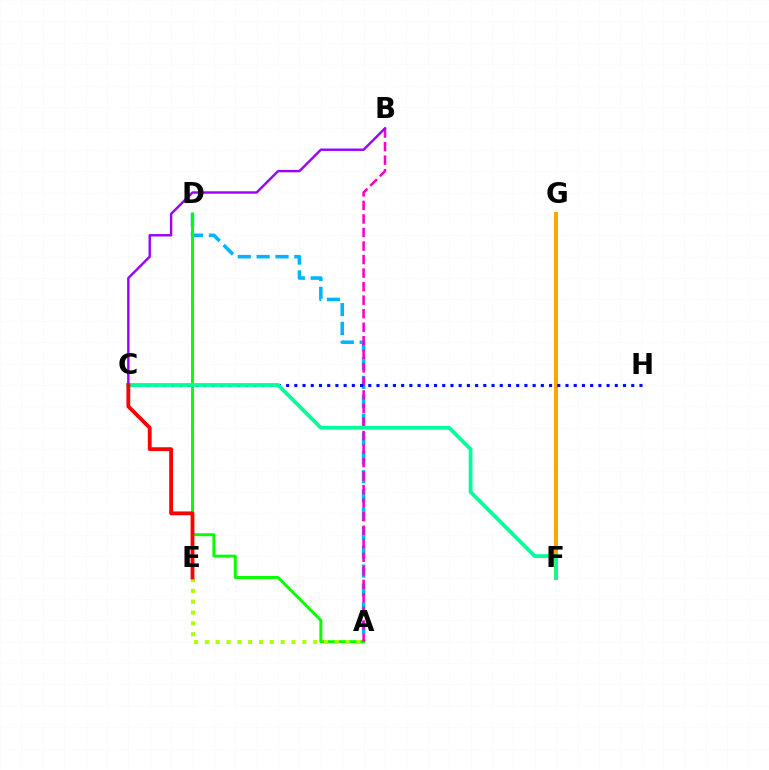{('A', 'D'): [{'color': '#00b5ff', 'line_style': 'dashed', 'thickness': 2.56}, {'color': '#08ff00', 'line_style': 'solid', 'thickness': 2.13}], ('F', 'G'): [{'color': '#ffa500', 'line_style': 'solid', 'thickness': 2.87}], ('A', 'B'): [{'color': '#ff00bd', 'line_style': 'dashed', 'thickness': 1.84}], ('C', 'H'): [{'color': '#0010ff', 'line_style': 'dotted', 'thickness': 2.23}], ('B', 'C'): [{'color': '#9b00ff', 'line_style': 'solid', 'thickness': 1.74}], ('A', 'E'): [{'color': '#b3ff00', 'line_style': 'dotted', 'thickness': 2.94}], ('C', 'F'): [{'color': '#00ff9d', 'line_style': 'solid', 'thickness': 2.73}], ('C', 'E'): [{'color': '#ff0000', 'line_style': 'solid', 'thickness': 2.75}]}